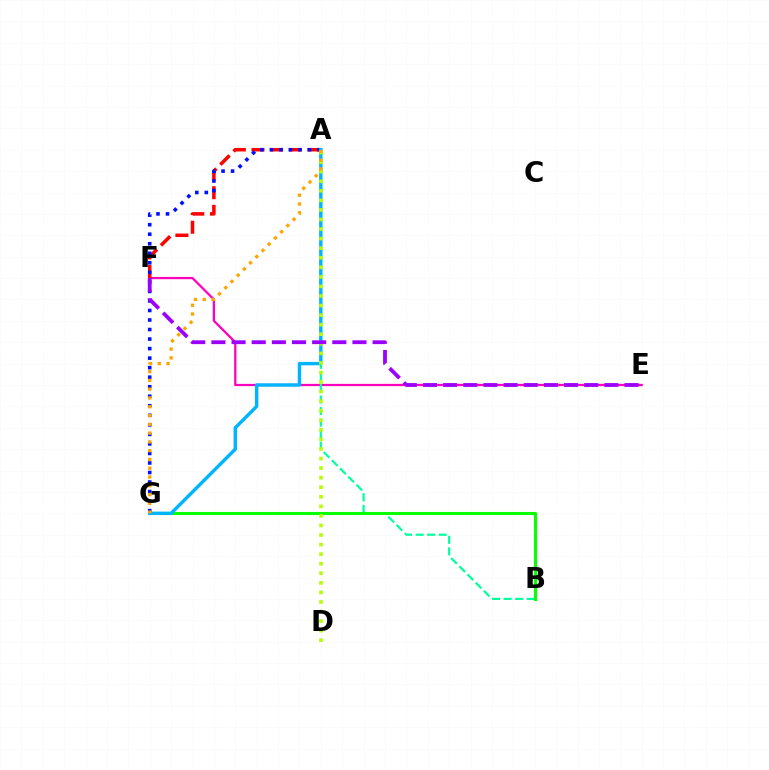{('E', 'F'): [{'color': '#ff00bd', 'line_style': 'solid', 'thickness': 1.63}, {'color': '#9b00ff', 'line_style': 'dashed', 'thickness': 2.74}], ('A', 'B'): [{'color': '#00ff9d', 'line_style': 'dashed', 'thickness': 1.57}], ('B', 'G'): [{'color': '#08ff00', 'line_style': 'solid', 'thickness': 2.22}], ('A', 'F'): [{'color': '#ff0000', 'line_style': 'dashed', 'thickness': 2.53}], ('A', 'G'): [{'color': '#0010ff', 'line_style': 'dotted', 'thickness': 2.59}, {'color': '#00b5ff', 'line_style': 'solid', 'thickness': 2.45}, {'color': '#ffa500', 'line_style': 'dotted', 'thickness': 2.39}], ('A', 'D'): [{'color': '#b3ff00', 'line_style': 'dotted', 'thickness': 2.6}]}